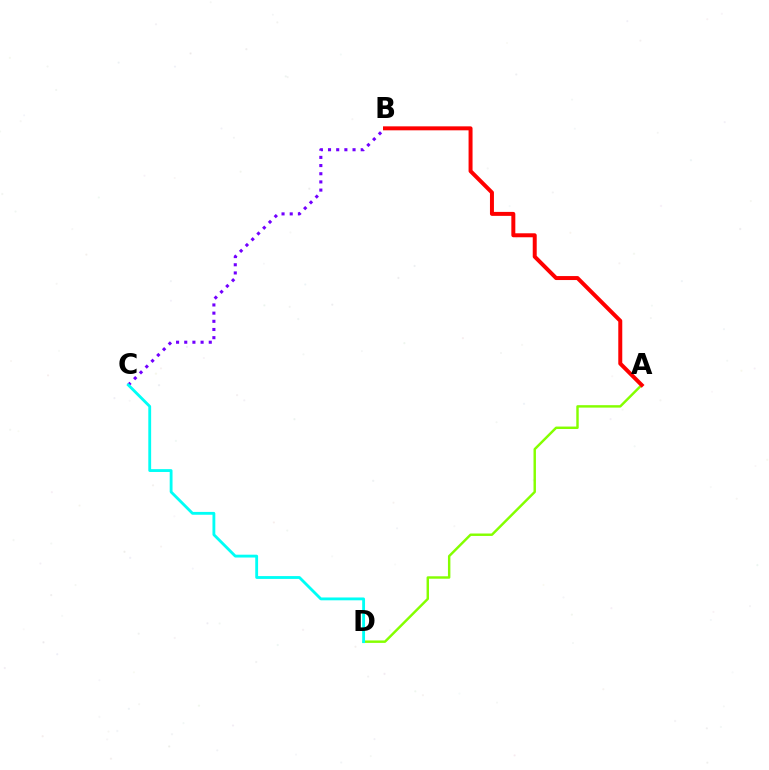{('B', 'C'): [{'color': '#7200ff', 'line_style': 'dotted', 'thickness': 2.22}], ('A', 'D'): [{'color': '#84ff00', 'line_style': 'solid', 'thickness': 1.76}], ('C', 'D'): [{'color': '#00fff6', 'line_style': 'solid', 'thickness': 2.04}], ('A', 'B'): [{'color': '#ff0000', 'line_style': 'solid', 'thickness': 2.86}]}